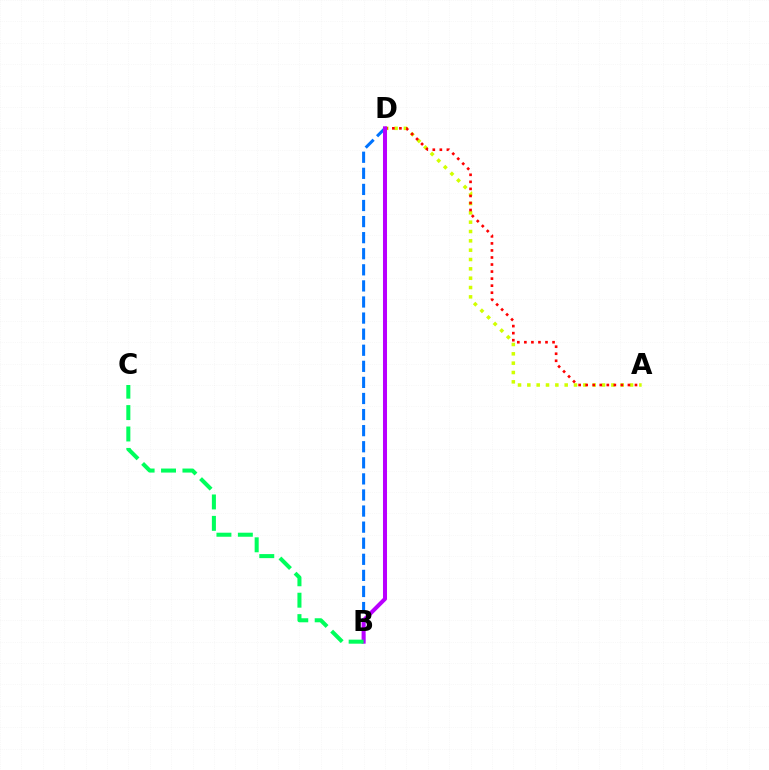{('B', 'D'): [{'color': '#0074ff', 'line_style': 'dashed', 'thickness': 2.18}, {'color': '#b900ff', 'line_style': 'solid', 'thickness': 2.9}], ('A', 'D'): [{'color': '#d1ff00', 'line_style': 'dotted', 'thickness': 2.54}, {'color': '#ff0000', 'line_style': 'dotted', 'thickness': 1.91}], ('B', 'C'): [{'color': '#00ff5c', 'line_style': 'dashed', 'thickness': 2.91}]}